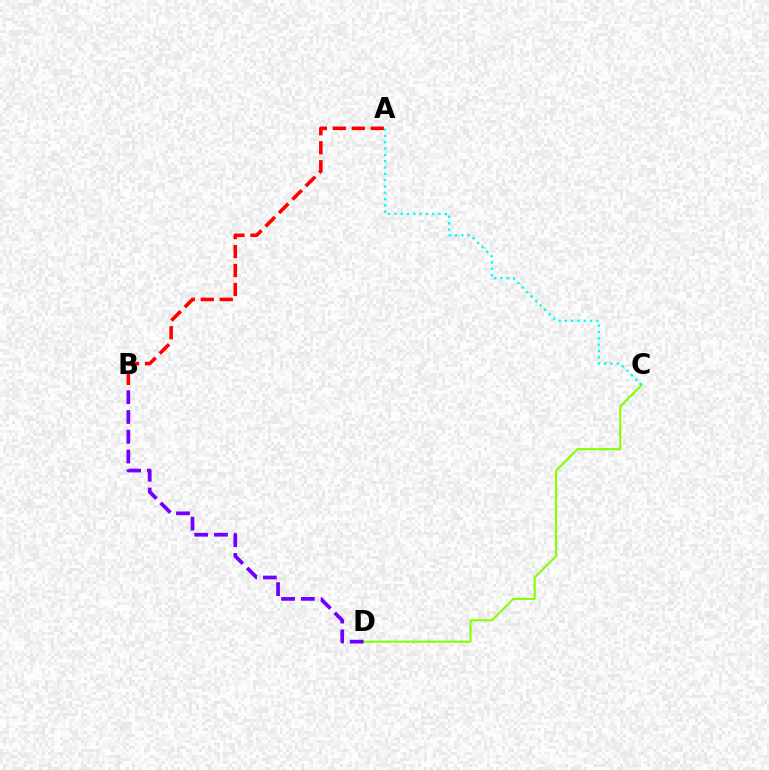{('C', 'D'): [{'color': '#84ff00', 'line_style': 'solid', 'thickness': 1.51}], ('A', 'C'): [{'color': '#00fff6', 'line_style': 'dotted', 'thickness': 1.71}], ('B', 'D'): [{'color': '#7200ff', 'line_style': 'dashed', 'thickness': 2.69}], ('A', 'B'): [{'color': '#ff0000', 'line_style': 'dashed', 'thickness': 2.58}]}